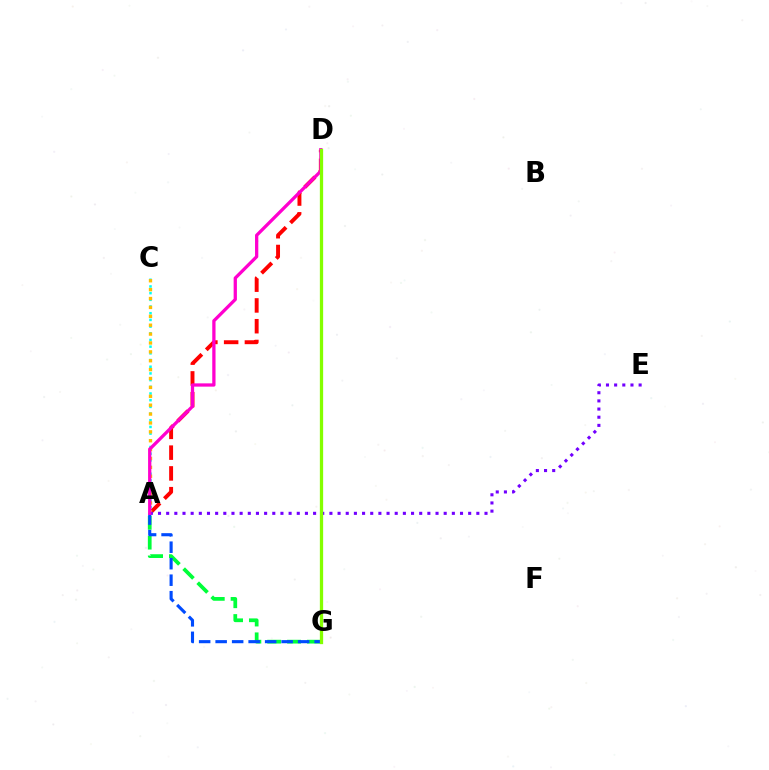{('A', 'C'): [{'color': '#00fff6', 'line_style': 'dotted', 'thickness': 1.82}, {'color': '#ffbd00', 'line_style': 'dotted', 'thickness': 2.41}], ('A', 'D'): [{'color': '#ff0000', 'line_style': 'dashed', 'thickness': 2.82}, {'color': '#ff00cf', 'line_style': 'solid', 'thickness': 2.36}], ('A', 'G'): [{'color': '#00ff39', 'line_style': 'dashed', 'thickness': 2.7}, {'color': '#004bff', 'line_style': 'dashed', 'thickness': 2.24}], ('A', 'E'): [{'color': '#7200ff', 'line_style': 'dotted', 'thickness': 2.22}], ('D', 'G'): [{'color': '#84ff00', 'line_style': 'solid', 'thickness': 2.36}]}